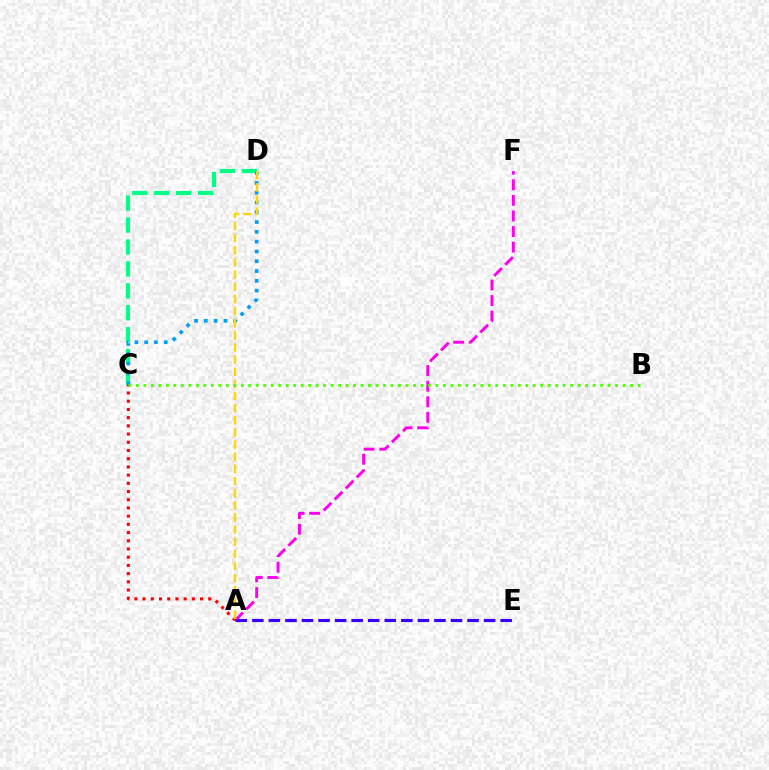{('A', 'F'): [{'color': '#ff00ed', 'line_style': 'dashed', 'thickness': 2.12}], ('C', 'D'): [{'color': '#00ff86', 'line_style': 'dashed', 'thickness': 2.98}, {'color': '#009eff', 'line_style': 'dotted', 'thickness': 2.66}], ('A', 'E'): [{'color': '#3700ff', 'line_style': 'dashed', 'thickness': 2.25}], ('A', 'C'): [{'color': '#ff0000', 'line_style': 'dotted', 'thickness': 2.23}], ('A', 'D'): [{'color': '#ffd500', 'line_style': 'dashed', 'thickness': 1.65}], ('B', 'C'): [{'color': '#4fff00', 'line_style': 'dotted', 'thickness': 2.03}]}